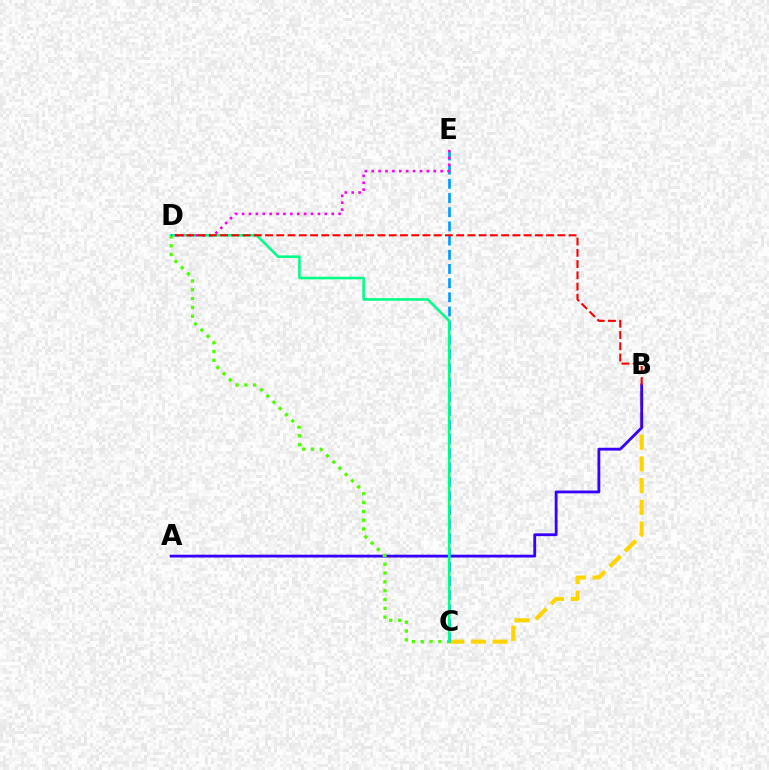{('B', 'C'): [{'color': '#ffd500', 'line_style': 'dashed', 'thickness': 2.94}], ('A', 'B'): [{'color': '#3700ff', 'line_style': 'solid', 'thickness': 2.03}], ('C', 'D'): [{'color': '#4fff00', 'line_style': 'dotted', 'thickness': 2.4}, {'color': '#00ff86', 'line_style': 'solid', 'thickness': 1.85}], ('C', 'E'): [{'color': '#009eff', 'line_style': 'dashed', 'thickness': 1.93}], ('D', 'E'): [{'color': '#ff00ed', 'line_style': 'dotted', 'thickness': 1.87}], ('B', 'D'): [{'color': '#ff0000', 'line_style': 'dashed', 'thickness': 1.53}]}